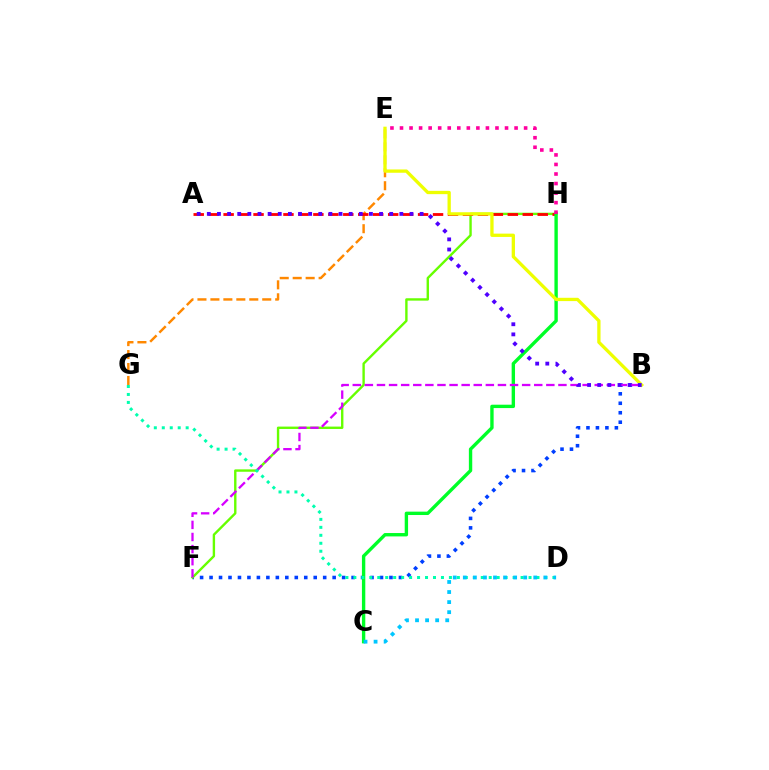{('E', 'G'): [{'color': '#ff8800', 'line_style': 'dashed', 'thickness': 1.76}], ('B', 'F'): [{'color': '#003fff', 'line_style': 'dotted', 'thickness': 2.57}, {'color': '#d600ff', 'line_style': 'dashed', 'thickness': 1.64}], ('F', 'H'): [{'color': '#66ff00', 'line_style': 'solid', 'thickness': 1.72}], ('A', 'H'): [{'color': '#ff0000', 'line_style': 'dashed', 'thickness': 2.03}], ('C', 'H'): [{'color': '#00ff27', 'line_style': 'solid', 'thickness': 2.43}], ('D', 'G'): [{'color': '#00ffaf', 'line_style': 'dotted', 'thickness': 2.16}], ('B', 'E'): [{'color': '#eeff00', 'line_style': 'solid', 'thickness': 2.38}], ('A', 'B'): [{'color': '#4f00ff', 'line_style': 'dotted', 'thickness': 2.75}], ('C', 'D'): [{'color': '#00c7ff', 'line_style': 'dotted', 'thickness': 2.73}], ('E', 'H'): [{'color': '#ff00a0', 'line_style': 'dotted', 'thickness': 2.59}]}